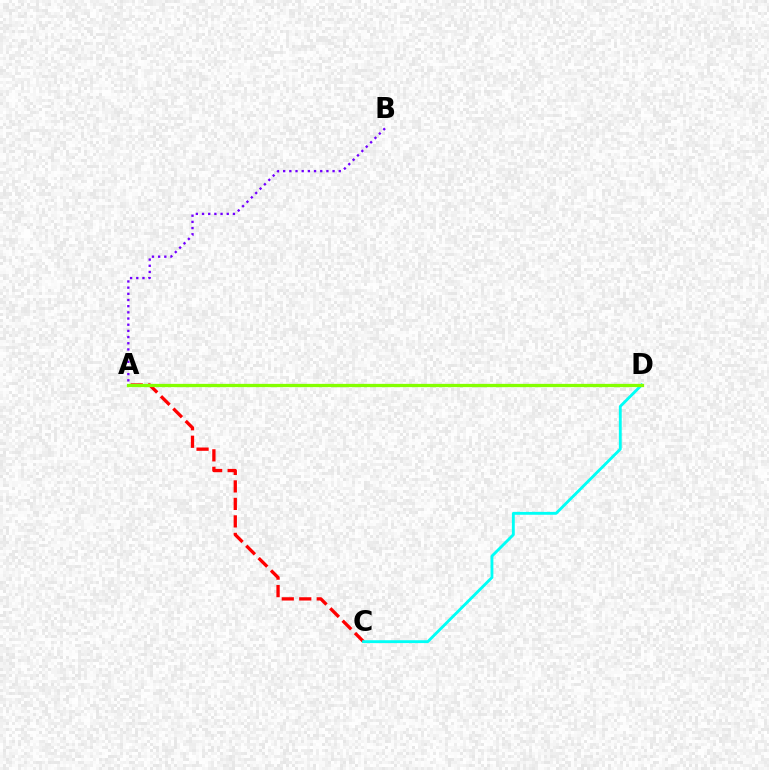{('A', 'B'): [{'color': '#7200ff', 'line_style': 'dotted', 'thickness': 1.68}], ('A', 'C'): [{'color': '#ff0000', 'line_style': 'dashed', 'thickness': 2.38}], ('C', 'D'): [{'color': '#00fff6', 'line_style': 'solid', 'thickness': 2.06}], ('A', 'D'): [{'color': '#84ff00', 'line_style': 'solid', 'thickness': 2.36}]}